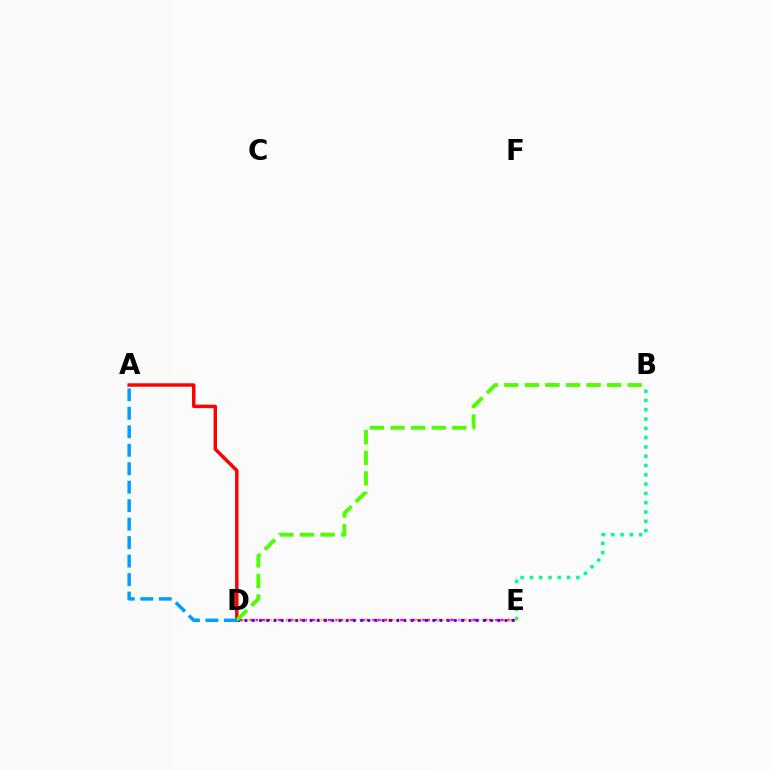{('B', 'E'): [{'color': '#00ff86', 'line_style': 'dotted', 'thickness': 2.53}], ('A', 'D'): [{'color': '#ff0000', 'line_style': 'solid', 'thickness': 2.48}, {'color': '#009eff', 'line_style': 'dashed', 'thickness': 2.51}], ('D', 'E'): [{'color': '#ff00ed', 'line_style': 'dashed', 'thickness': 1.67}, {'color': '#ffd500', 'line_style': 'dotted', 'thickness': 1.51}, {'color': '#3700ff', 'line_style': 'dotted', 'thickness': 1.96}], ('B', 'D'): [{'color': '#4fff00', 'line_style': 'dashed', 'thickness': 2.79}]}